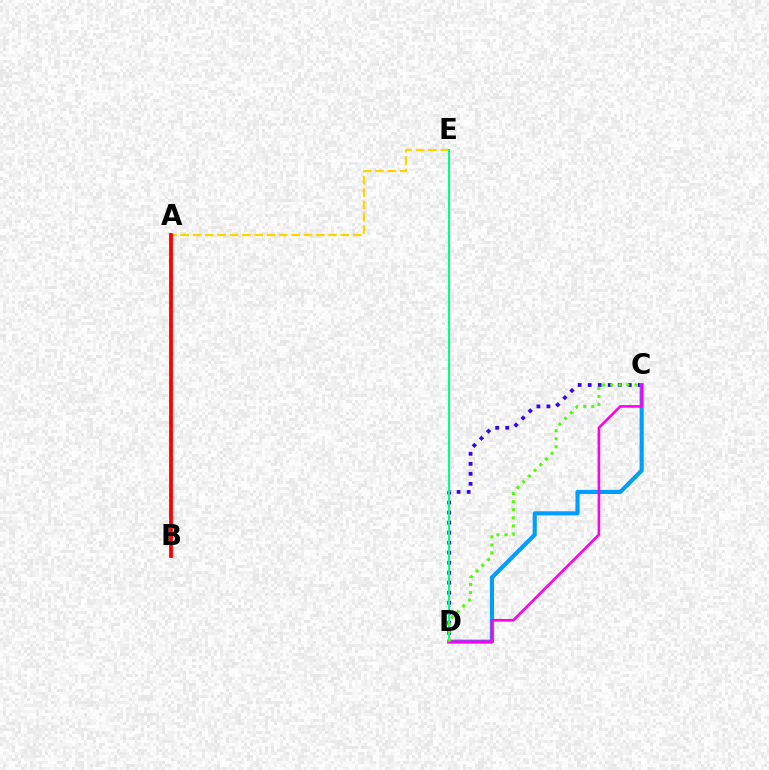{('C', 'D'): [{'color': '#3700ff', 'line_style': 'dotted', 'thickness': 2.72}, {'color': '#009eff', 'line_style': 'solid', 'thickness': 2.97}, {'color': '#ff00ed', 'line_style': 'solid', 'thickness': 1.89}, {'color': '#4fff00', 'line_style': 'dotted', 'thickness': 2.19}], ('A', 'E'): [{'color': '#ffd500', 'line_style': 'dashed', 'thickness': 1.67}], ('D', 'E'): [{'color': '#00ff86', 'line_style': 'solid', 'thickness': 1.51}], ('A', 'B'): [{'color': '#ff0000', 'line_style': 'solid', 'thickness': 2.73}]}